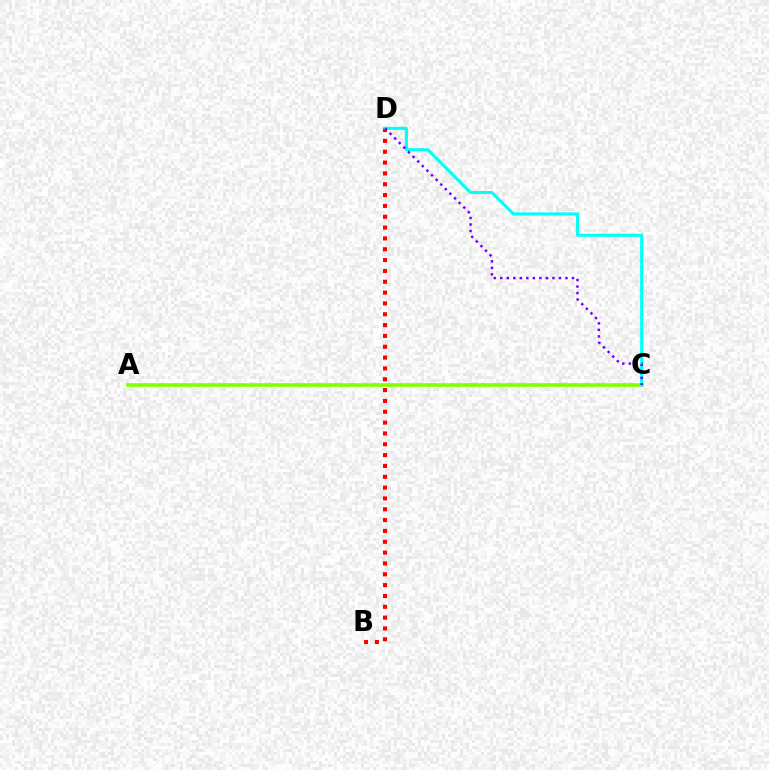{('A', 'C'): [{'color': '#84ff00', 'line_style': 'solid', 'thickness': 2.62}], ('B', 'D'): [{'color': '#ff0000', 'line_style': 'dotted', 'thickness': 2.94}], ('C', 'D'): [{'color': '#00fff6', 'line_style': 'solid', 'thickness': 2.19}, {'color': '#7200ff', 'line_style': 'dotted', 'thickness': 1.77}]}